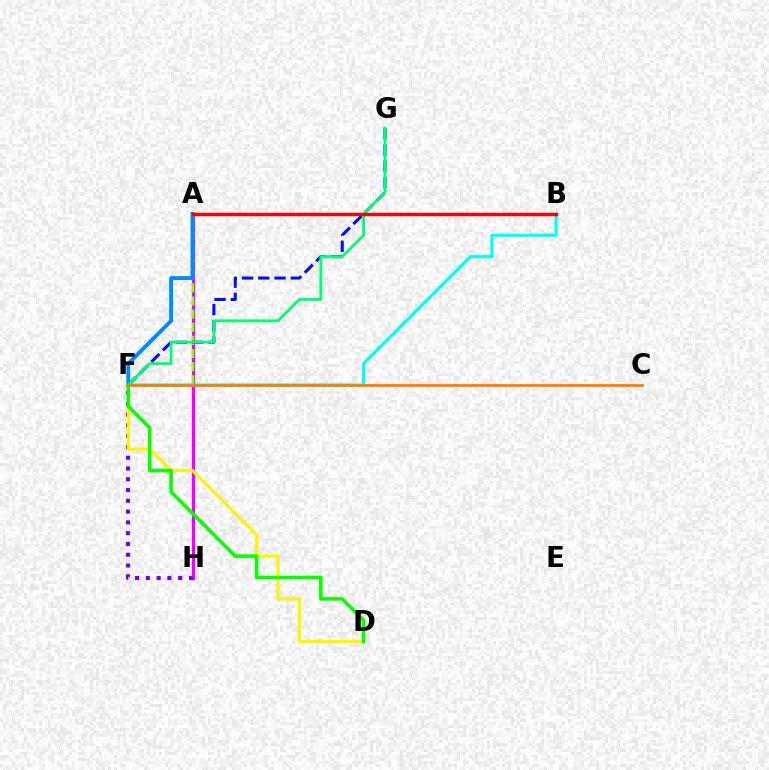{('A', 'B'): [{'color': '#ff0094', 'line_style': 'solid', 'thickness': 2.0}, {'color': '#ff0000', 'line_style': 'solid', 'thickness': 2.46}], ('A', 'H'): [{'color': '#ee00ff', 'line_style': 'solid', 'thickness': 2.36}], ('A', 'F'): [{'color': '#84ff00', 'line_style': 'dashed', 'thickness': 1.78}, {'color': '#008cff', 'line_style': 'solid', 'thickness': 2.8}], ('F', 'G'): [{'color': '#0010ff', 'line_style': 'dashed', 'thickness': 2.21}, {'color': '#00ff74', 'line_style': 'solid', 'thickness': 2.02}], ('F', 'H'): [{'color': '#7200ff', 'line_style': 'dotted', 'thickness': 2.93}], ('D', 'F'): [{'color': '#fcf500', 'line_style': 'solid', 'thickness': 2.25}, {'color': '#08ff00', 'line_style': 'solid', 'thickness': 2.56}], ('B', 'F'): [{'color': '#00fff6', 'line_style': 'solid', 'thickness': 2.24}], ('C', 'F'): [{'color': '#ff7c00', 'line_style': 'solid', 'thickness': 1.99}]}